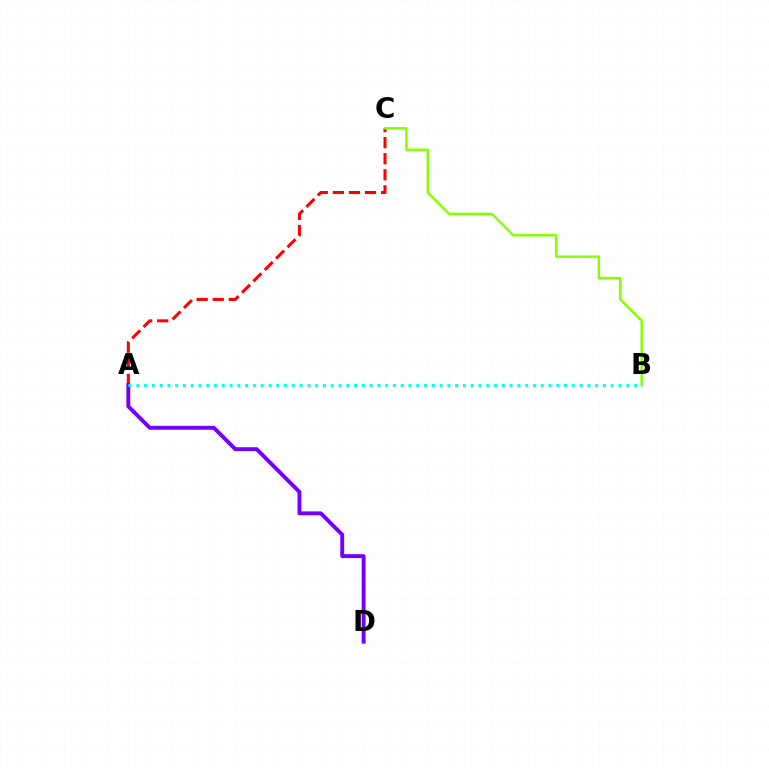{('A', 'C'): [{'color': '#ff0000', 'line_style': 'dashed', 'thickness': 2.19}], ('A', 'D'): [{'color': '#7200ff', 'line_style': 'solid', 'thickness': 2.81}], ('A', 'B'): [{'color': '#00fff6', 'line_style': 'dotted', 'thickness': 2.11}], ('B', 'C'): [{'color': '#84ff00', 'line_style': 'solid', 'thickness': 1.74}]}